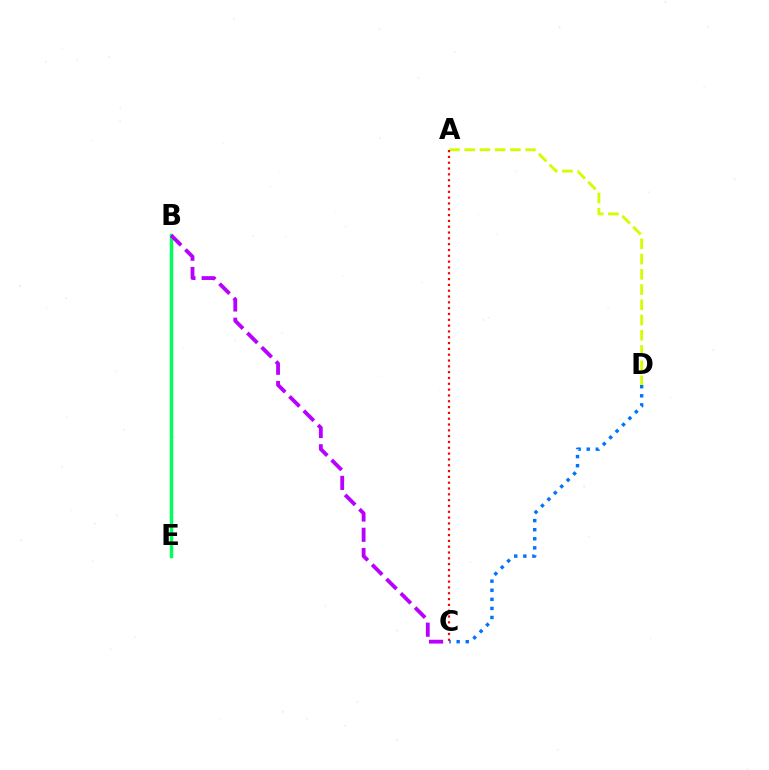{('A', 'D'): [{'color': '#d1ff00', 'line_style': 'dashed', 'thickness': 2.07}], ('C', 'D'): [{'color': '#0074ff', 'line_style': 'dotted', 'thickness': 2.47}], ('A', 'C'): [{'color': '#ff0000', 'line_style': 'dotted', 'thickness': 1.58}], ('B', 'E'): [{'color': '#00ff5c', 'line_style': 'solid', 'thickness': 2.47}], ('B', 'C'): [{'color': '#b900ff', 'line_style': 'dashed', 'thickness': 2.75}]}